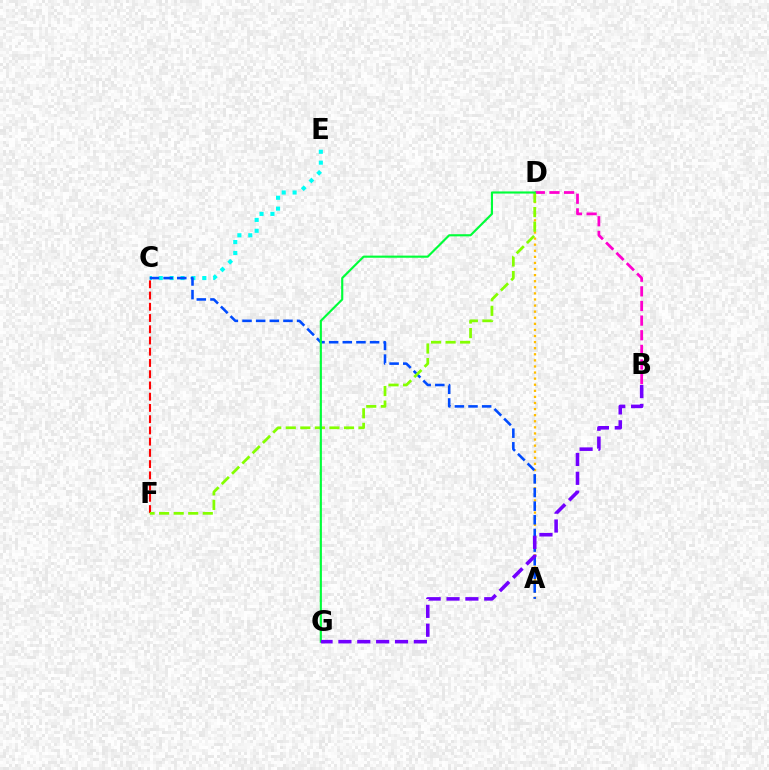{('C', 'E'): [{'color': '#00fff6', 'line_style': 'dotted', 'thickness': 2.96}], ('B', 'D'): [{'color': '#ff00cf', 'line_style': 'dashed', 'thickness': 1.99}], ('A', 'D'): [{'color': '#ffbd00', 'line_style': 'dotted', 'thickness': 1.65}], ('A', 'C'): [{'color': '#004bff', 'line_style': 'dashed', 'thickness': 1.85}], ('C', 'F'): [{'color': '#ff0000', 'line_style': 'dashed', 'thickness': 1.53}], ('D', 'F'): [{'color': '#84ff00', 'line_style': 'dashed', 'thickness': 1.98}], ('D', 'G'): [{'color': '#00ff39', 'line_style': 'solid', 'thickness': 1.54}], ('B', 'G'): [{'color': '#7200ff', 'line_style': 'dashed', 'thickness': 2.56}]}